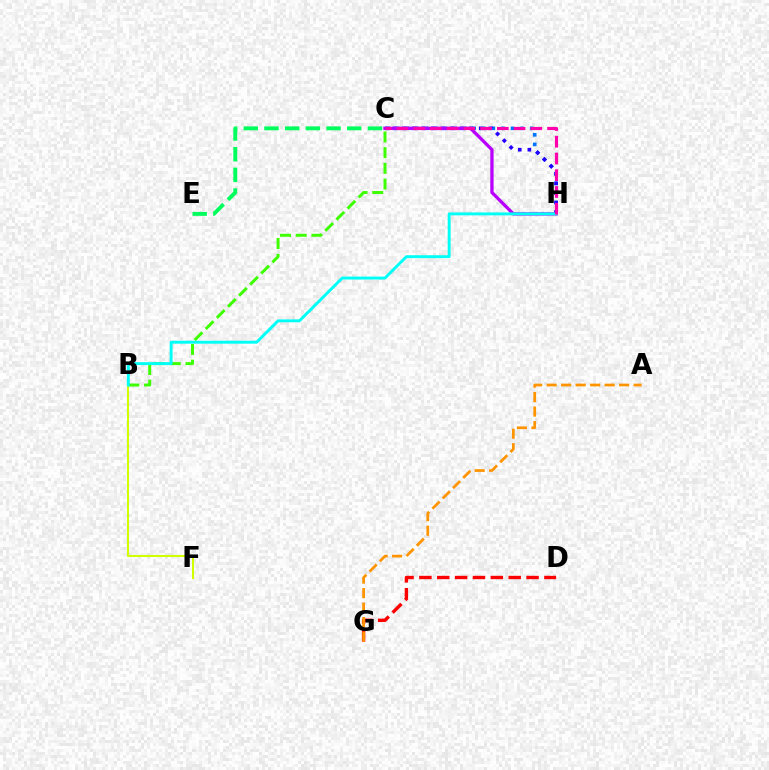{('C', 'H'): [{'color': '#0074ff', 'line_style': 'dotted', 'thickness': 2.6}, {'color': '#2500ff', 'line_style': 'dotted', 'thickness': 2.6}, {'color': '#b900ff', 'line_style': 'solid', 'thickness': 2.38}, {'color': '#ff00ac', 'line_style': 'dashed', 'thickness': 2.27}], ('B', 'F'): [{'color': '#d1ff00', 'line_style': 'solid', 'thickness': 1.51}], ('D', 'G'): [{'color': '#ff0000', 'line_style': 'dashed', 'thickness': 2.43}], ('B', 'C'): [{'color': '#3dff00', 'line_style': 'dashed', 'thickness': 2.13}], ('A', 'G'): [{'color': '#ff9400', 'line_style': 'dashed', 'thickness': 1.97}], ('B', 'H'): [{'color': '#00fff6', 'line_style': 'solid', 'thickness': 2.1}], ('C', 'E'): [{'color': '#00ff5c', 'line_style': 'dashed', 'thickness': 2.81}]}